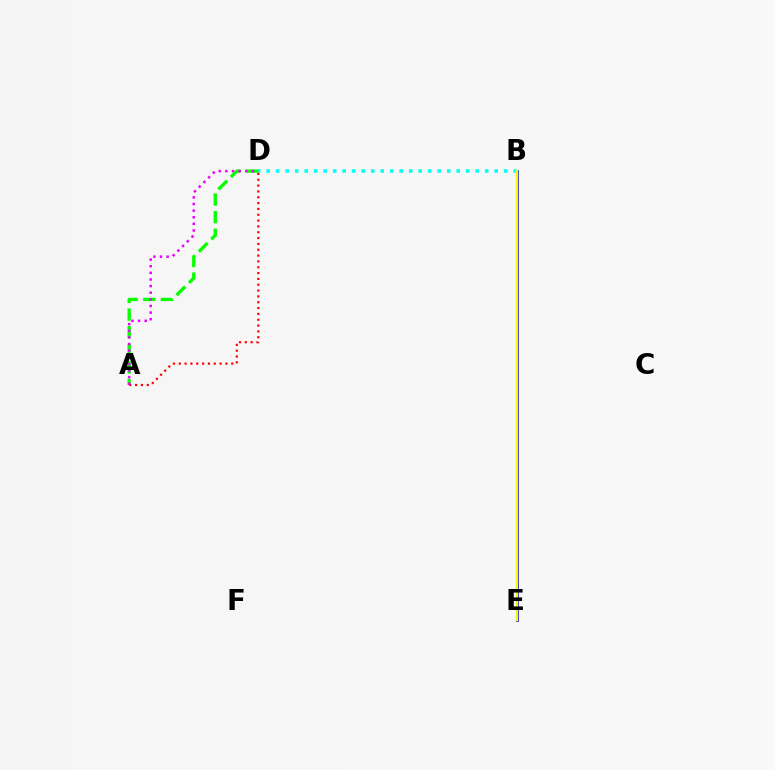{('B', 'D'): [{'color': '#00fff6', 'line_style': 'dotted', 'thickness': 2.58}], ('A', 'D'): [{'color': '#08ff00', 'line_style': 'dashed', 'thickness': 2.39}, {'color': '#ff0000', 'line_style': 'dotted', 'thickness': 1.58}, {'color': '#ee00ff', 'line_style': 'dotted', 'thickness': 1.8}], ('B', 'E'): [{'color': '#0010ff', 'line_style': 'solid', 'thickness': 1.94}, {'color': '#fcf500', 'line_style': 'solid', 'thickness': 1.66}]}